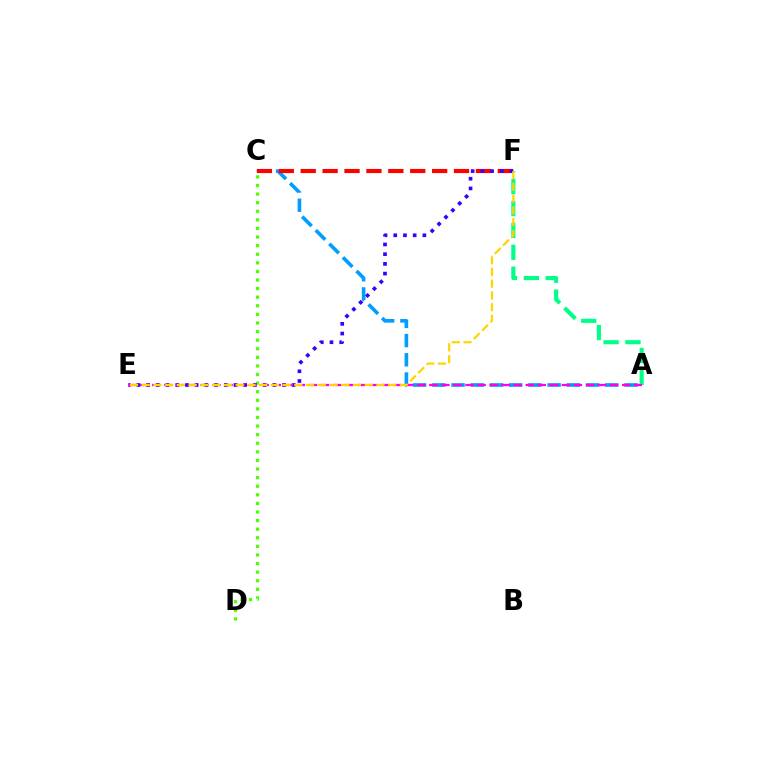{('A', 'C'): [{'color': '#009eff', 'line_style': 'dashed', 'thickness': 2.61}], ('C', 'F'): [{'color': '#ff0000', 'line_style': 'dashed', 'thickness': 2.98}], ('C', 'D'): [{'color': '#4fff00', 'line_style': 'dotted', 'thickness': 2.33}], ('A', 'F'): [{'color': '#00ff86', 'line_style': 'dashed', 'thickness': 2.97}], ('E', 'F'): [{'color': '#3700ff', 'line_style': 'dotted', 'thickness': 2.64}, {'color': '#ffd500', 'line_style': 'dashed', 'thickness': 1.59}], ('A', 'E'): [{'color': '#ff00ed', 'line_style': 'dashed', 'thickness': 1.64}]}